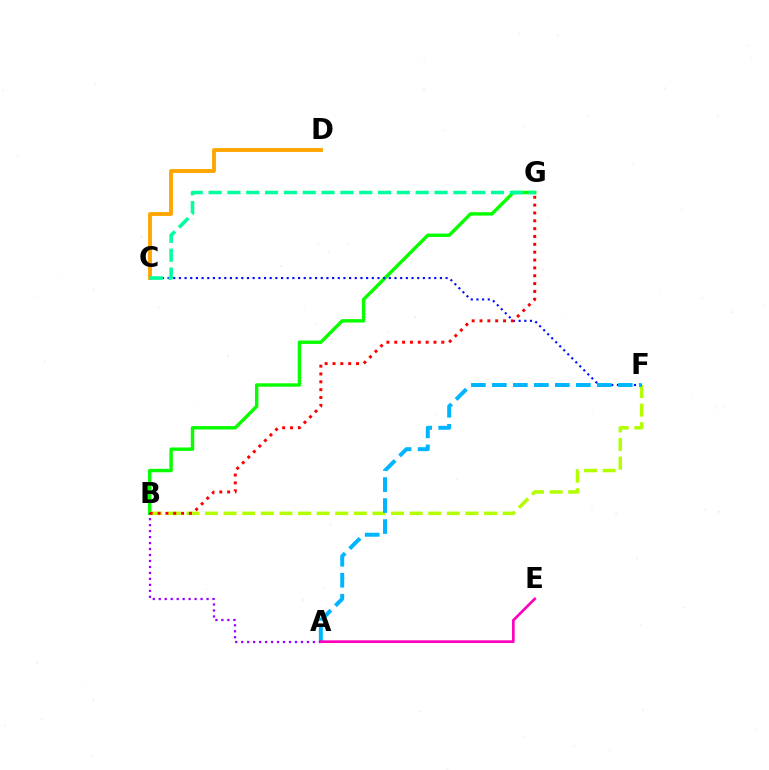{('B', 'G'): [{'color': '#08ff00', 'line_style': 'solid', 'thickness': 2.46}, {'color': '#ff0000', 'line_style': 'dotted', 'thickness': 2.13}], ('B', 'F'): [{'color': '#b3ff00', 'line_style': 'dashed', 'thickness': 2.53}], ('C', 'D'): [{'color': '#ffa500', 'line_style': 'solid', 'thickness': 2.79}], ('C', 'F'): [{'color': '#0010ff', 'line_style': 'dotted', 'thickness': 1.54}], ('A', 'F'): [{'color': '#00b5ff', 'line_style': 'dashed', 'thickness': 2.85}], ('C', 'G'): [{'color': '#00ff9d', 'line_style': 'dashed', 'thickness': 2.56}], ('A', 'B'): [{'color': '#9b00ff', 'line_style': 'dotted', 'thickness': 1.62}], ('A', 'E'): [{'color': '#ff00bd', 'line_style': 'solid', 'thickness': 1.93}]}